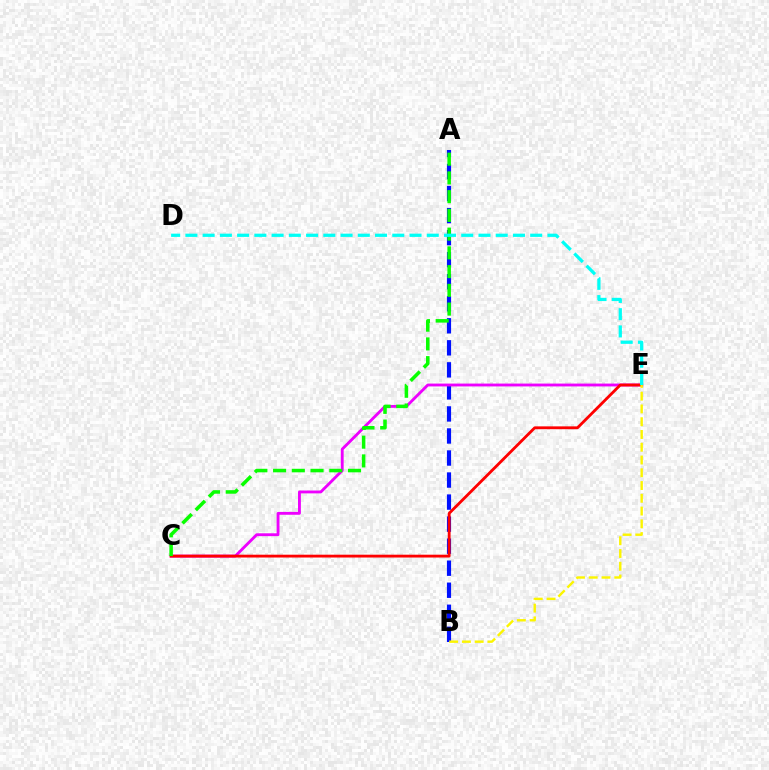{('A', 'B'): [{'color': '#0010ff', 'line_style': 'dashed', 'thickness': 2.99}], ('C', 'E'): [{'color': '#ee00ff', 'line_style': 'solid', 'thickness': 2.06}, {'color': '#ff0000', 'line_style': 'solid', 'thickness': 2.03}], ('A', 'C'): [{'color': '#08ff00', 'line_style': 'dashed', 'thickness': 2.55}], ('D', 'E'): [{'color': '#00fff6', 'line_style': 'dashed', 'thickness': 2.34}], ('B', 'E'): [{'color': '#fcf500', 'line_style': 'dashed', 'thickness': 1.73}]}